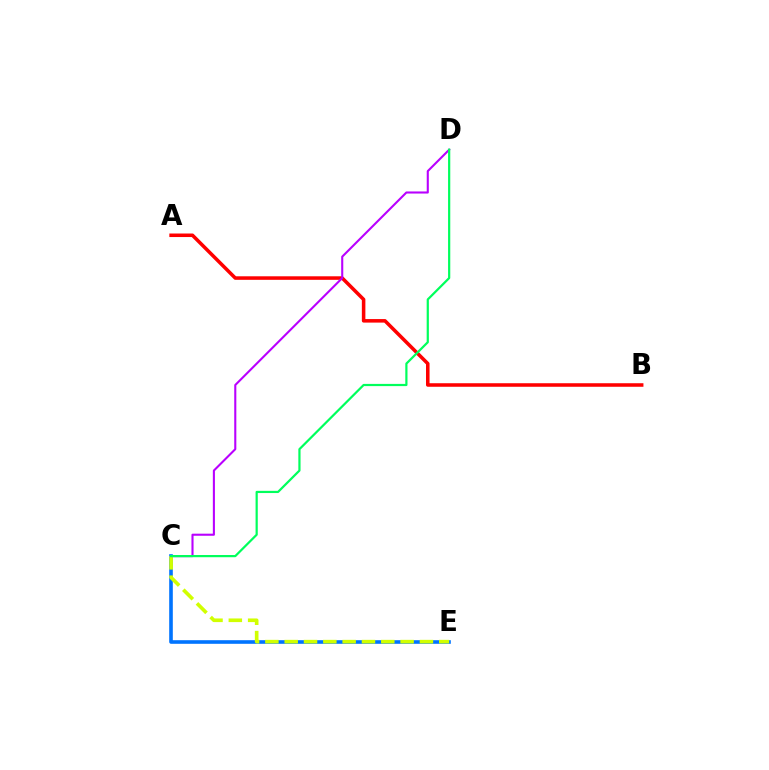{('C', 'E'): [{'color': '#0074ff', 'line_style': 'solid', 'thickness': 2.6}, {'color': '#d1ff00', 'line_style': 'dashed', 'thickness': 2.62}], ('A', 'B'): [{'color': '#ff0000', 'line_style': 'solid', 'thickness': 2.55}], ('C', 'D'): [{'color': '#b900ff', 'line_style': 'solid', 'thickness': 1.51}, {'color': '#00ff5c', 'line_style': 'solid', 'thickness': 1.59}]}